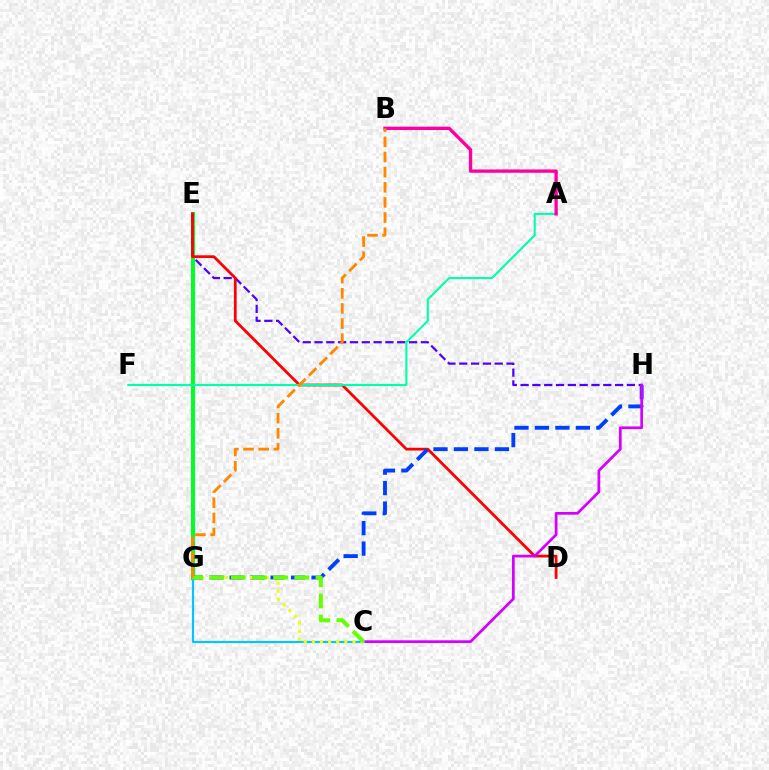{('E', 'G'): [{'color': '#00ff27', 'line_style': 'solid', 'thickness': 2.92}], ('E', 'H'): [{'color': '#4f00ff', 'line_style': 'dashed', 'thickness': 1.61}], ('D', 'E'): [{'color': '#ff0000', 'line_style': 'solid', 'thickness': 1.99}], ('G', 'H'): [{'color': '#003fff', 'line_style': 'dashed', 'thickness': 2.78}], ('C', 'H'): [{'color': '#d600ff', 'line_style': 'solid', 'thickness': 1.97}], ('C', 'G'): [{'color': '#00c7ff', 'line_style': 'solid', 'thickness': 1.57}, {'color': '#eeff00', 'line_style': 'dotted', 'thickness': 2.21}, {'color': '#66ff00', 'line_style': 'dashed', 'thickness': 2.88}], ('A', 'F'): [{'color': '#00ffaf', 'line_style': 'solid', 'thickness': 1.52}], ('A', 'B'): [{'color': '#ff00a0', 'line_style': 'solid', 'thickness': 2.4}], ('B', 'G'): [{'color': '#ff8800', 'line_style': 'dashed', 'thickness': 2.06}]}